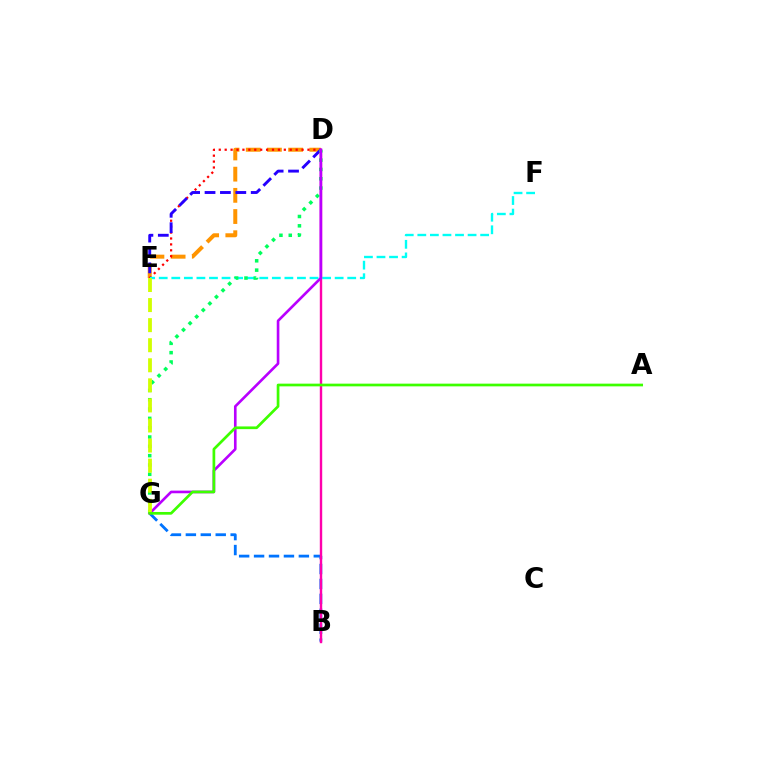{('D', 'E'): [{'color': '#ff9400', 'line_style': 'dashed', 'thickness': 2.88}, {'color': '#ff0000', 'line_style': 'dotted', 'thickness': 1.61}, {'color': '#2500ff', 'line_style': 'dashed', 'thickness': 2.09}], ('E', 'F'): [{'color': '#00fff6', 'line_style': 'dashed', 'thickness': 1.71}], ('B', 'G'): [{'color': '#0074ff', 'line_style': 'dashed', 'thickness': 2.03}], ('B', 'D'): [{'color': '#ff00ac', 'line_style': 'solid', 'thickness': 1.73}], ('D', 'G'): [{'color': '#00ff5c', 'line_style': 'dotted', 'thickness': 2.53}, {'color': '#b900ff', 'line_style': 'solid', 'thickness': 1.9}], ('E', 'G'): [{'color': '#d1ff00', 'line_style': 'dashed', 'thickness': 2.73}], ('A', 'G'): [{'color': '#3dff00', 'line_style': 'solid', 'thickness': 1.95}]}